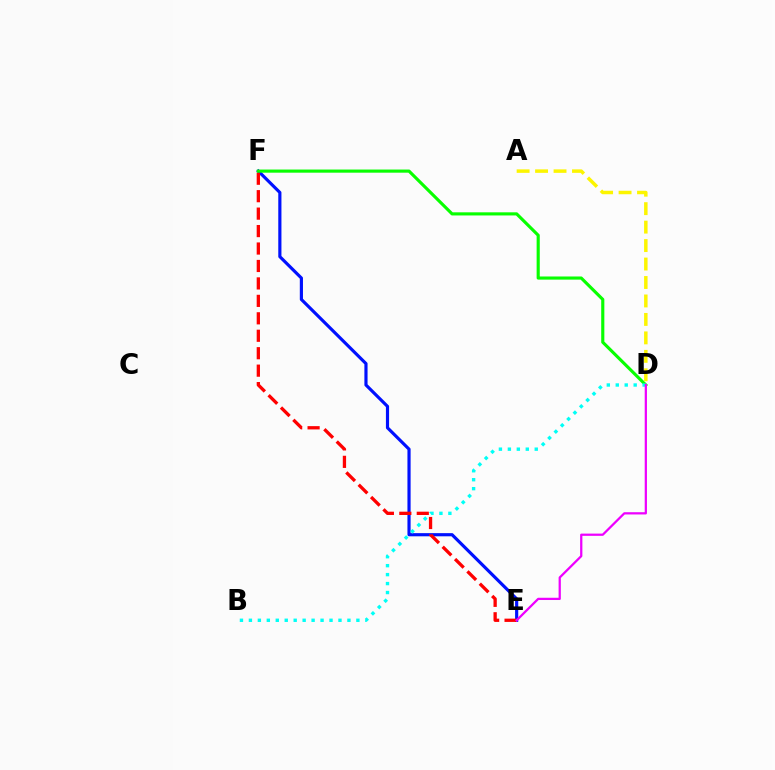{('E', 'F'): [{'color': '#0010ff', 'line_style': 'solid', 'thickness': 2.28}, {'color': '#ff0000', 'line_style': 'dashed', 'thickness': 2.37}], ('D', 'F'): [{'color': '#08ff00', 'line_style': 'solid', 'thickness': 2.26}], ('B', 'D'): [{'color': '#00fff6', 'line_style': 'dotted', 'thickness': 2.43}], ('A', 'D'): [{'color': '#fcf500', 'line_style': 'dashed', 'thickness': 2.51}], ('D', 'E'): [{'color': '#ee00ff', 'line_style': 'solid', 'thickness': 1.62}]}